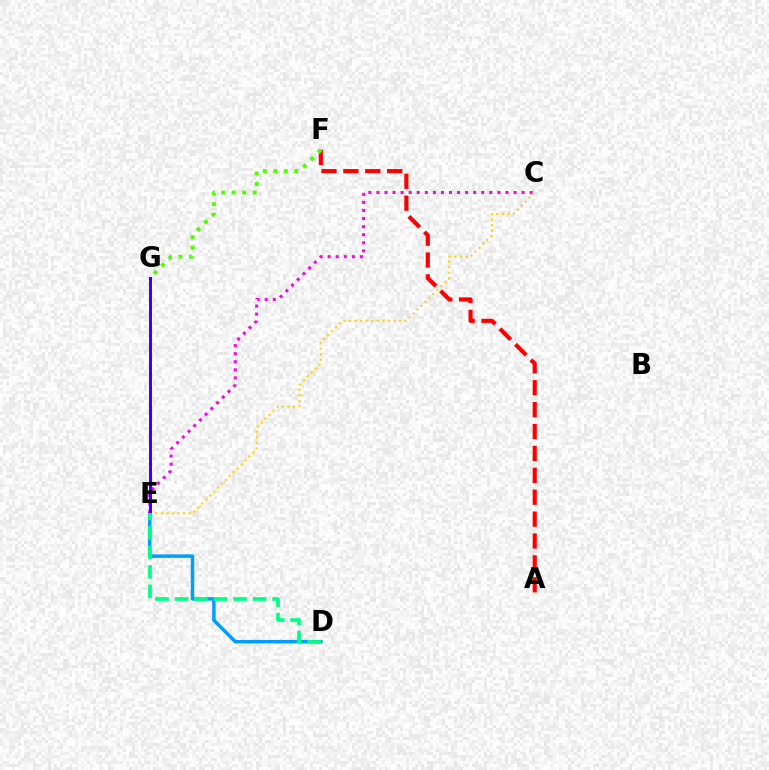{('D', 'E'): [{'color': '#009eff', 'line_style': 'solid', 'thickness': 2.5}, {'color': '#00ff86', 'line_style': 'dashed', 'thickness': 2.65}], ('A', 'F'): [{'color': '#ff0000', 'line_style': 'dashed', 'thickness': 2.97}], ('F', 'G'): [{'color': '#4fff00', 'line_style': 'dotted', 'thickness': 2.85}], ('C', 'E'): [{'color': '#ff00ed', 'line_style': 'dotted', 'thickness': 2.19}, {'color': '#ffd500', 'line_style': 'dotted', 'thickness': 1.51}], ('E', 'G'): [{'color': '#3700ff', 'line_style': 'solid', 'thickness': 2.14}]}